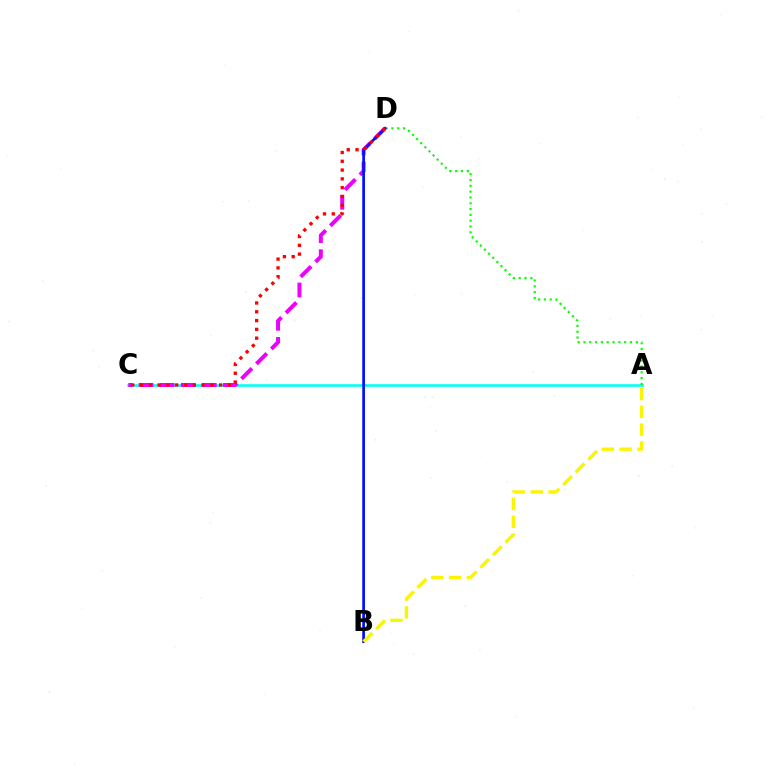{('A', 'C'): [{'color': '#00fff6', 'line_style': 'solid', 'thickness': 1.85}], ('C', 'D'): [{'color': '#ee00ff', 'line_style': 'dashed', 'thickness': 2.86}, {'color': '#ff0000', 'line_style': 'dotted', 'thickness': 2.39}], ('A', 'D'): [{'color': '#08ff00', 'line_style': 'dotted', 'thickness': 1.58}], ('B', 'D'): [{'color': '#0010ff', 'line_style': 'solid', 'thickness': 1.95}], ('A', 'B'): [{'color': '#fcf500', 'line_style': 'dashed', 'thickness': 2.41}]}